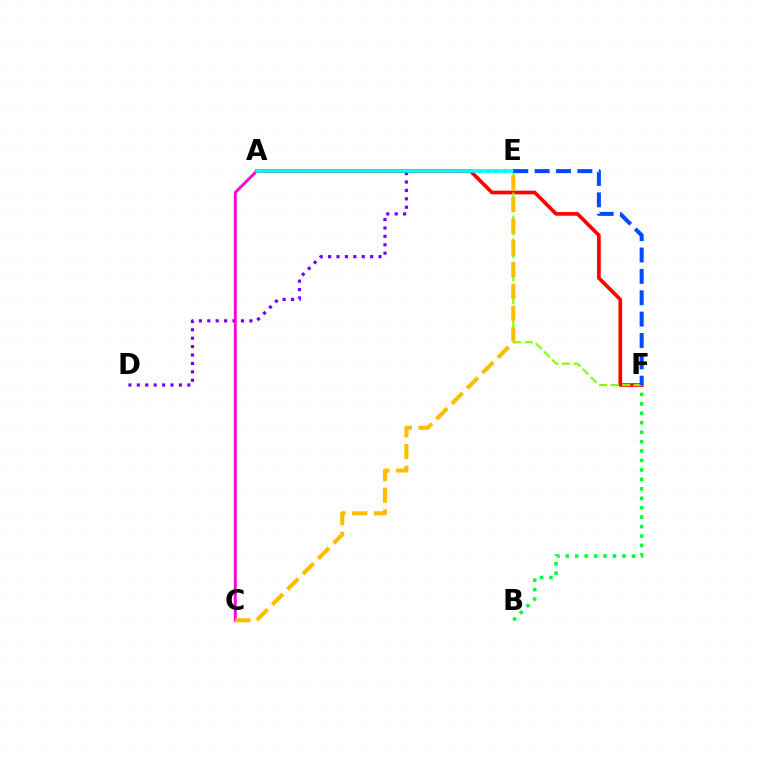{('B', 'F'): [{'color': '#00ff39', 'line_style': 'dotted', 'thickness': 2.57}], ('A', 'F'): [{'color': '#ff0000', 'line_style': 'solid', 'thickness': 2.65}], ('D', 'E'): [{'color': '#7200ff', 'line_style': 'dotted', 'thickness': 2.29}], ('A', 'C'): [{'color': '#ff00cf', 'line_style': 'solid', 'thickness': 2.05}], ('E', 'F'): [{'color': '#84ff00', 'line_style': 'dashed', 'thickness': 1.56}, {'color': '#004bff', 'line_style': 'dashed', 'thickness': 2.9}], ('C', 'E'): [{'color': '#ffbd00', 'line_style': 'dashed', 'thickness': 2.95}], ('A', 'E'): [{'color': '#00fff6', 'line_style': 'solid', 'thickness': 2.54}]}